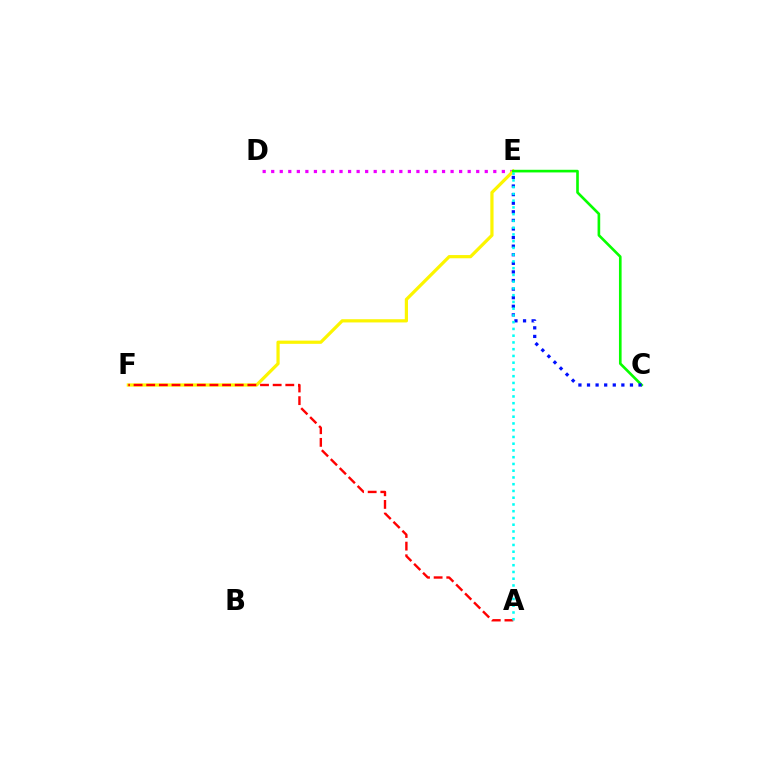{('D', 'E'): [{'color': '#ee00ff', 'line_style': 'dotted', 'thickness': 2.32}], ('E', 'F'): [{'color': '#fcf500', 'line_style': 'solid', 'thickness': 2.32}], ('A', 'F'): [{'color': '#ff0000', 'line_style': 'dashed', 'thickness': 1.72}], ('C', 'E'): [{'color': '#08ff00', 'line_style': 'solid', 'thickness': 1.9}, {'color': '#0010ff', 'line_style': 'dotted', 'thickness': 2.33}], ('A', 'E'): [{'color': '#00fff6', 'line_style': 'dotted', 'thickness': 1.83}]}